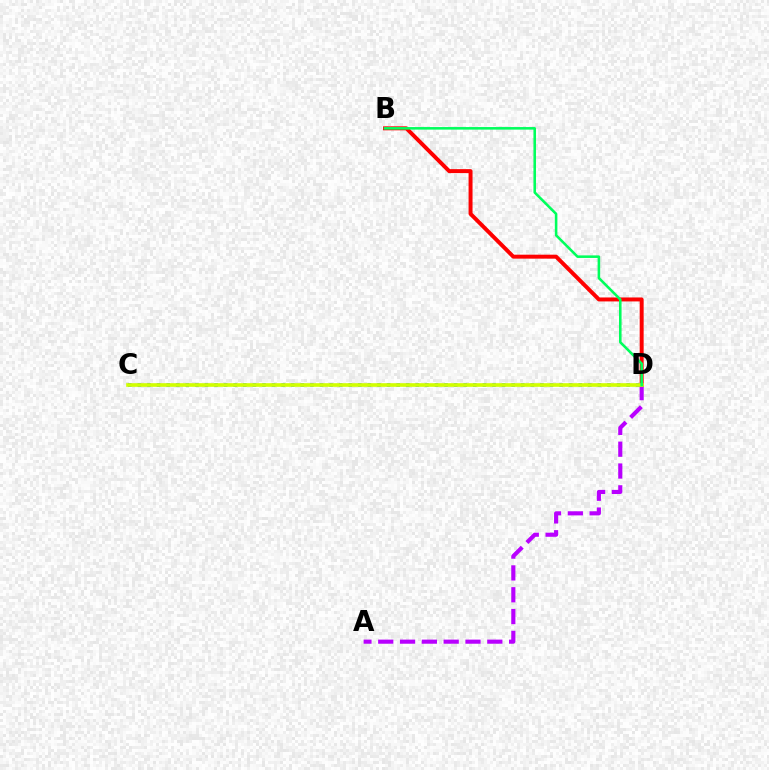{('B', 'D'): [{'color': '#ff0000', 'line_style': 'solid', 'thickness': 2.85}, {'color': '#00ff5c', 'line_style': 'solid', 'thickness': 1.85}], ('A', 'D'): [{'color': '#b900ff', 'line_style': 'dashed', 'thickness': 2.96}], ('C', 'D'): [{'color': '#0074ff', 'line_style': 'dotted', 'thickness': 2.6}, {'color': '#d1ff00', 'line_style': 'solid', 'thickness': 2.62}]}